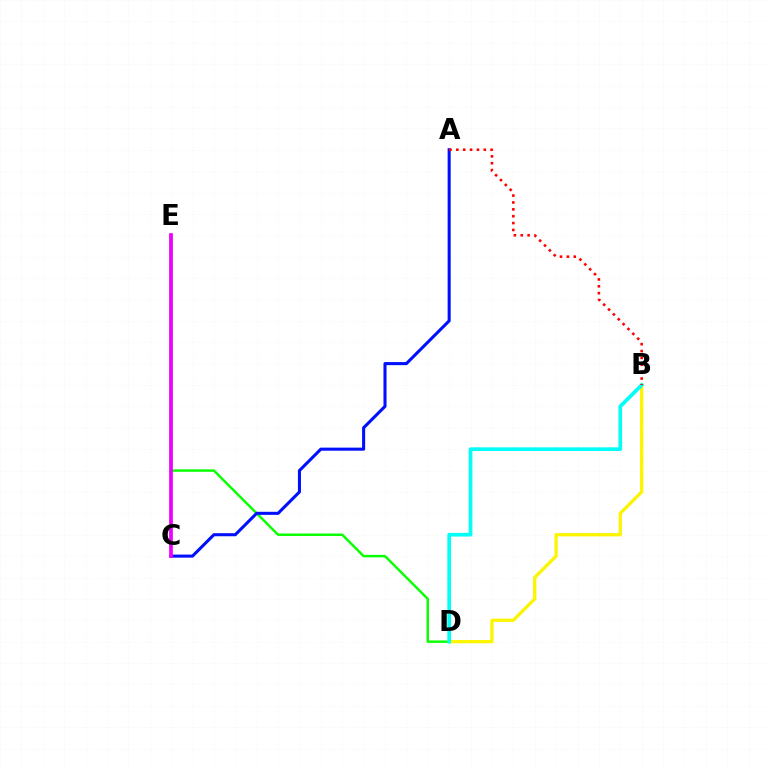{('D', 'E'): [{'color': '#08ff00', 'line_style': 'solid', 'thickness': 1.76}], ('A', 'C'): [{'color': '#0010ff', 'line_style': 'solid', 'thickness': 2.21}], ('C', 'E'): [{'color': '#ee00ff', 'line_style': 'solid', 'thickness': 2.67}], ('B', 'D'): [{'color': '#fcf500', 'line_style': 'solid', 'thickness': 2.36}, {'color': '#00fff6', 'line_style': 'solid', 'thickness': 2.65}], ('A', 'B'): [{'color': '#ff0000', 'line_style': 'dotted', 'thickness': 1.87}]}